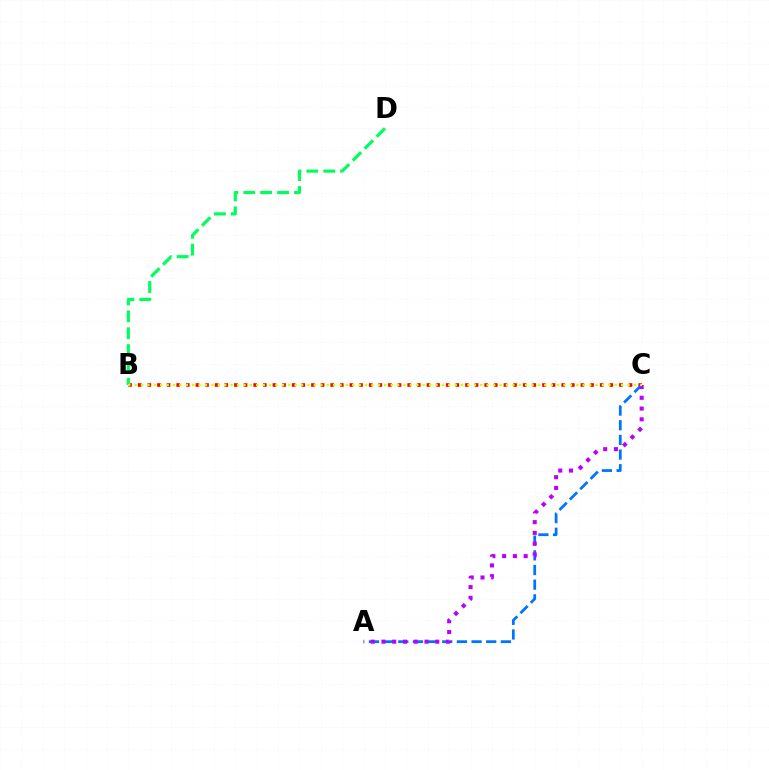{('B', 'C'): [{'color': '#ff0000', 'line_style': 'dotted', 'thickness': 2.62}, {'color': '#d1ff00', 'line_style': 'dotted', 'thickness': 1.74}], ('A', 'C'): [{'color': '#0074ff', 'line_style': 'dashed', 'thickness': 1.99}, {'color': '#b900ff', 'line_style': 'dotted', 'thickness': 2.92}], ('B', 'D'): [{'color': '#00ff5c', 'line_style': 'dashed', 'thickness': 2.3}]}